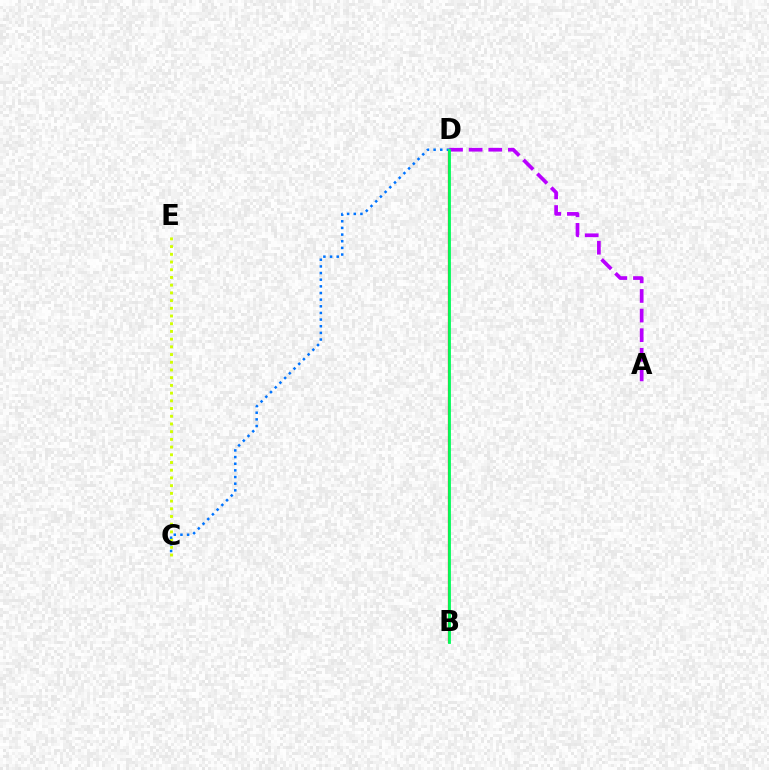{('C', 'E'): [{'color': '#d1ff00', 'line_style': 'dotted', 'thickness': 2.1}], ('B', 'D'): [{'color': '#ff0000', 'line_style': 'solid', 'thickness': 1.6}, {'color': '#00ff5c', 'line_style': 'solid', 'thickness': 2.02}], ('A', 'D'): [{'color': '#b900ff', 'line_style': 'dashed', 'thickness': 2.67}], ('C', 'D'): [{'color': '#0074ff', 'line_style': 'dotted', 'thickness': 1.81}]}